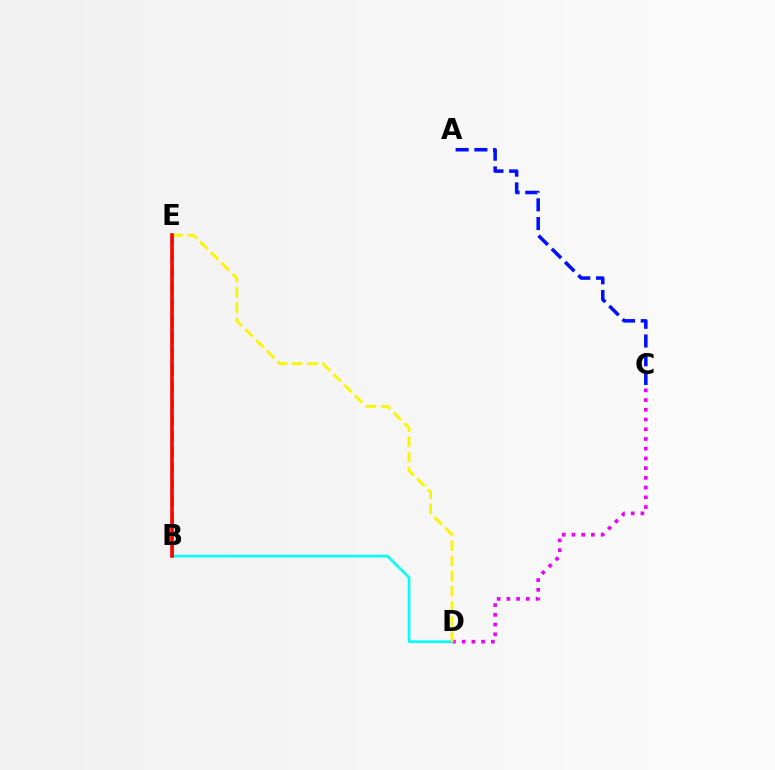{('C', 'D'): [{'color': '#ee00ff', 'line_style': 'dotted', 'thickness': 2.64}], ('B', 'D'): [{'color': '#00fff6', 'line_style': 'solid', 'thickness': 1.91}], ('D', 'E'): [{'color': '#fcf500', 'line_style': 'dashed', 'thickness': 2.07}], ('B', 'E'): [{'color': '#08ff00', 'line_style': 'dashed', 'thickness': 2.23}, {'color': '#ff0000', 'line_style': 'solid', 'thickness': 2.58}], ('A', 'C'): [{'color': '#0010ff', 'line_style': 'dashed', 'thickness': 2.55}]}